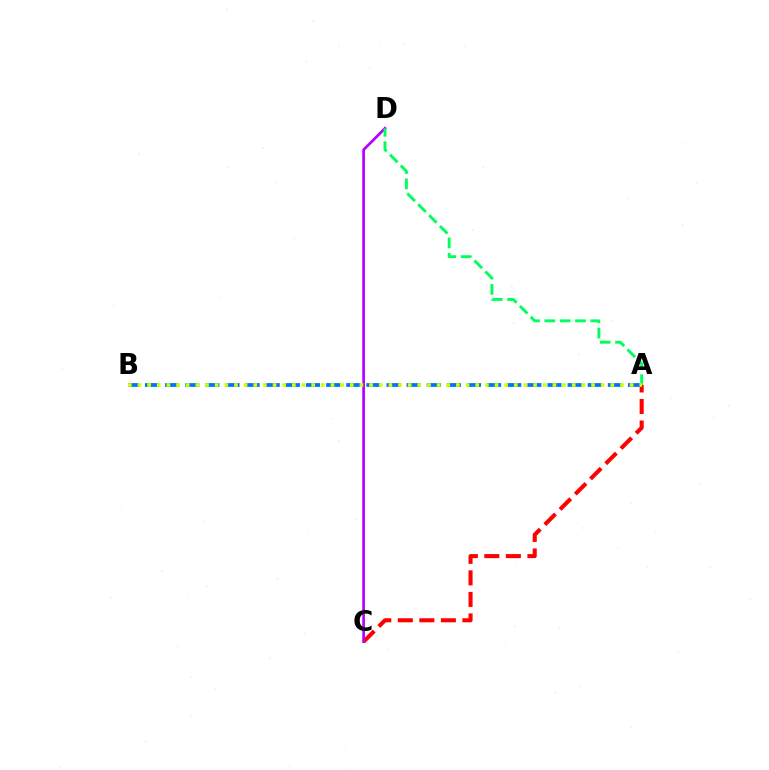{('A', 'B'): [{'color': '#0074ff', 'line_style': 'dashed', 'thickness': 2.73}, {'color': '#d1ff00', 'line_style': 'dotted', 'thickness': 2.62}], ('A', 'C'): [{'color': '#ff0000', 'line_style': 'dashed', 'thickness': 2.92}], ('C', 'D'): [{'color': '#b900ff', 'line_style': 'solid', 'thickness': 1.95}], ('A', 'D'): [{'color': '#00ff5c', 'line_style': 'dashed', 'thickness': 2.09}]}